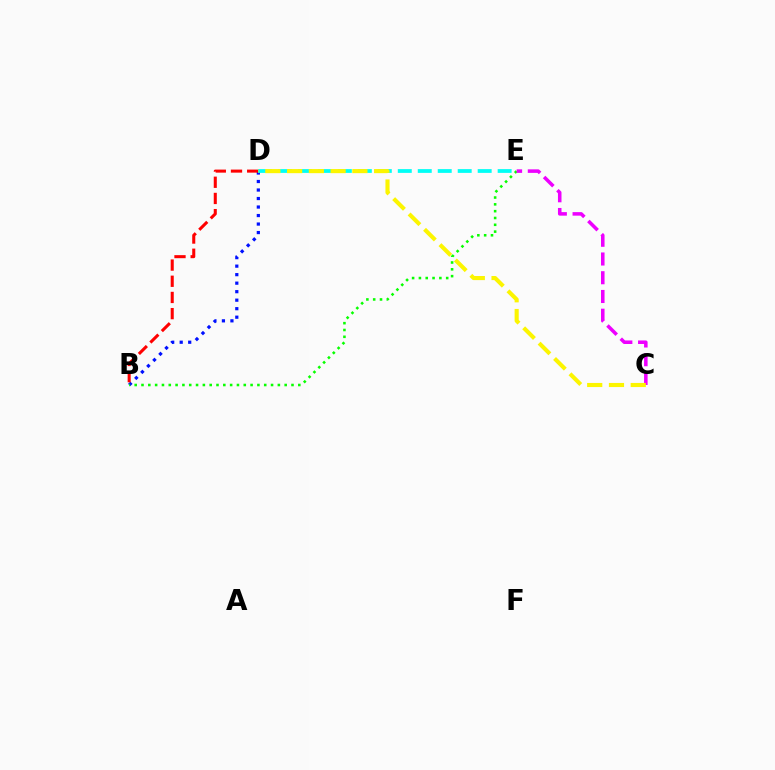{('B', 'D'): [{'color': '#0010ff', 'line_style': 'dotted', 'thickness': 2.31}, {'color': '#ff0000', 'line_style': 'dashed', 'thickness': 2.2}], ('B', 'E'): [{'color': '#08ff00', 'line_style': 'dotted', 'thickness': 1.85}], ('C', 'E'): [{'color': '#ee00ff', 'line_style': 'dashed', 'thickness': 2.55}], ('D', 'E'): [{'color': '#00fff6', 'line_style': 'dashed', 'thickness': 2.71}], ('C', 'D'): [{'color': '#fcf500', 'line_style': 'dashed', 'thickness': 2.96}]}